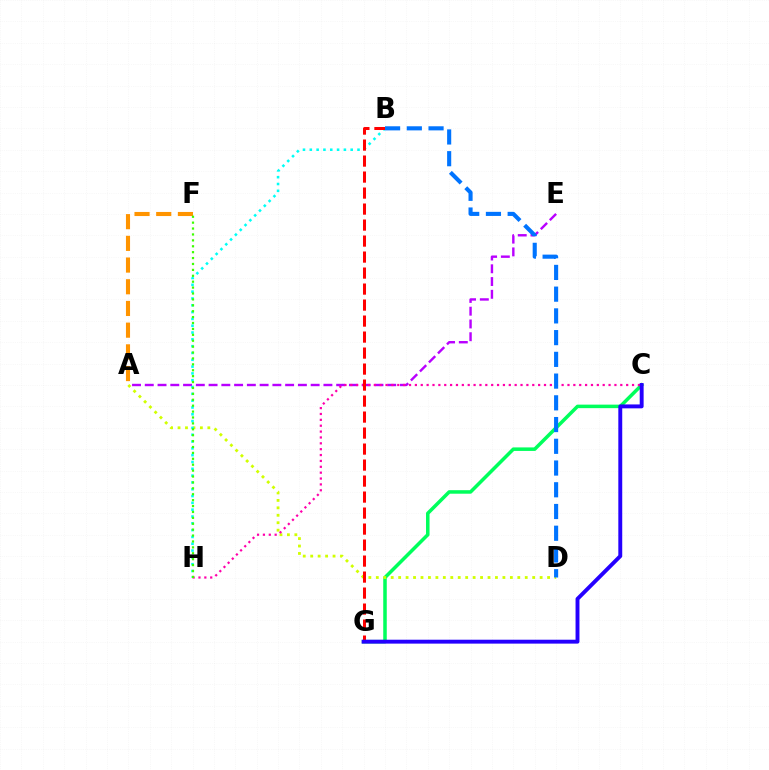{('C', 'G'): [{'color': '#00ff5c', 'line_style': 'solid', 'thickness': 2.54}, {'color': '#2500ff', 'line_style': 'solid', 'thickness': 2.81}], ('A', 'F'): [{'color': '#ff9400', 'line_style': 'dashed', 'thickness': 2.95}], ('A', 'E'): [{'color': '#b900ff', 'line_style': 'dashed', 'thickness': 1.73}], ('A', 'D'): [{'color': '#d1ff00', 'line_style': 'dotted', 'thickness': 2.02}], ('C', 'H'): [{'color': '#ff00ac', 'line_style': 'dotted', 'thickness': 1.59}], ('B', 'H'): [{'color': '#00fff6', 'line_style': 'dotted', 'thickness': 1.85}], ('B', 'G'): [{'color': '#ff0000', 'line_style': 'dashed', 'thickness': 2.17}], ('F', 'H'): [{'color': '#3dff00', 'line_style': 'dotted', 'thickness': 1.6}], ('B', 'D'): [{'color': '#0074ff', 'line_style': 'dashed', 'thickness': 2.95}]}